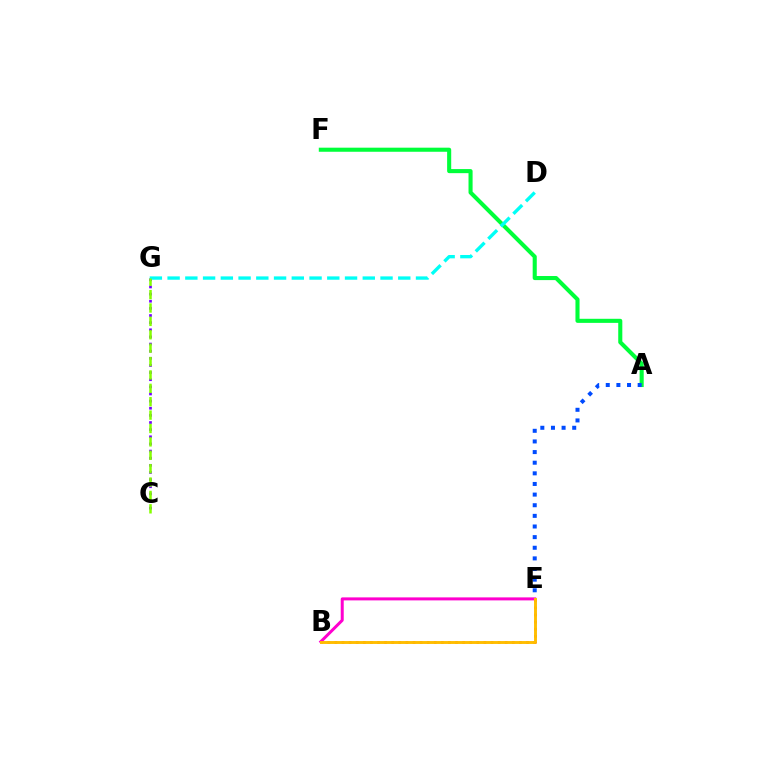{('B', 'E'): [{'color': '#ff0000', 'line_style': 'dotted', 'thickness': 1.93}, {'color': '#ff00cf', 'line_style': 'solid', 'thickness': 2.16}, {'color': '#ffbd00', 'line_style': 'solid', 'thickness': 2.09}], ('C', 'G'): [{'color': '#7200ff', 'line_style': 'dotted', 'thickness': 1.94}, {'color': '#84ff00', 'line_style': 'dashed', 'thickness': 1.82}], ('A', 'F'): [{'color': '#00ff39', 'line_style': 'solid', 'thickness': 2.94}], ('D', 'G'): [{'color': '#00fff6', 'line_style': 'dashed', 'thickness': 2.41}], ('A', 'E'): [{'color': '#004bff', 'line_style': 'dotted', 'thickness': 2.89}]}